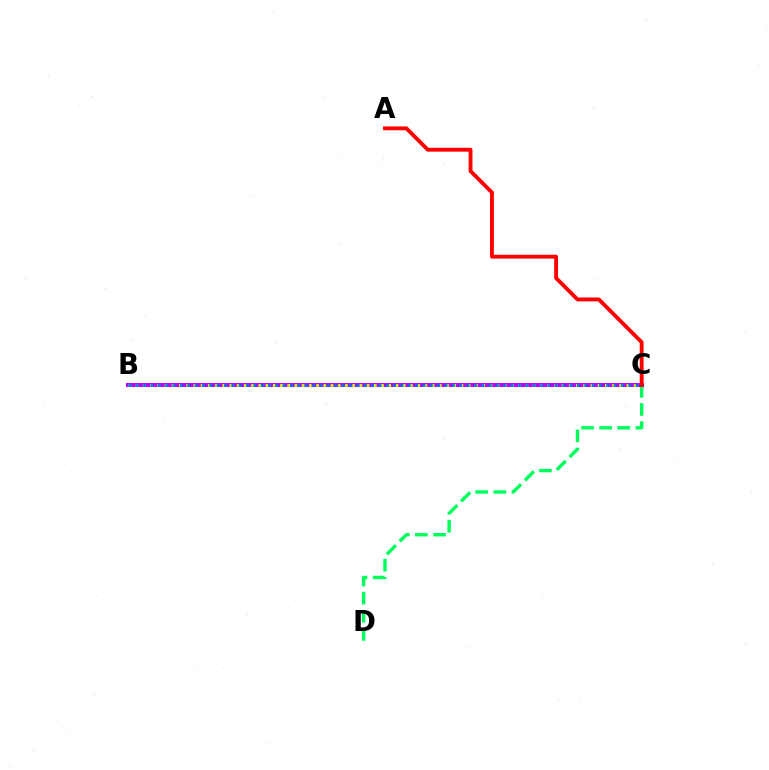{('C', 'D'): [{'color': '#00ff5c', 'line_style': 'dashed', 'thickness': 2.46}], ('B', 'C'): [{'color': '#b900ff', 'line_style': 'solid', 'thickness': 2.87}, {'color': '#d1ff00', 'line_style': 'dotted', 'thickness': 1.96}, {'color': '#0074ff', 'line_style': 'dotted', 'thickness': 2.0}], ('A', 'C'): [{'color': '#ff0000', 'line_style': 'solid', 'thickness': 2.78}]}